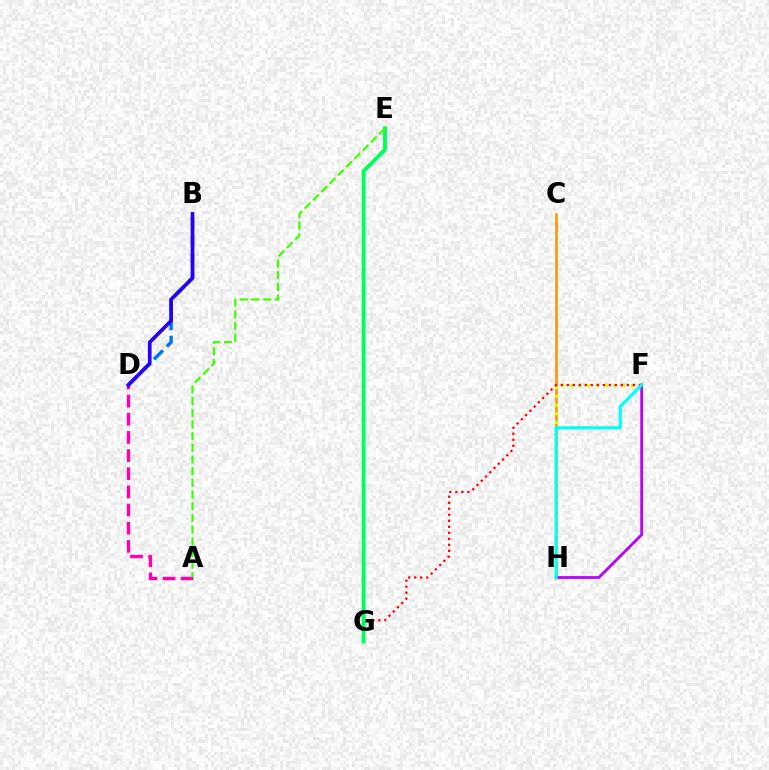{('A', 'D'): [{'color': '#ff00ac', 'line_style': 'dashed', 'thickness': 2.47}], ('C', 'H'): [{'color': '#ff9400', 'line_style': 'solid', 'thickness': 1.87}], ('F', 'H'): [{'color': '#d1ff00', 'line_style': 'dotted', 'thickness': 2.35}, {'color': '#b900ff', 'line_style': 'solid', 'thickness': 2.01}, {'color': '#00fff6', 'line_style': 'solid', 'thickness': 2.23}], ('F', 'G'): [{'color': '#ff0000', 'line_style': 'dotted', 'thickness': 1.63}], ('E', 'G'): [{'color': '#00ff5c', 'line_style': 'solid', 'thickness': 2.8}], ('B', 'D'): [{'color': '#0074ff', 'line_style': 'dashed', 'thickness': 2.46}, {'color': '#2500ff', 'line_style': 'solid', 'thickness': 2.66}], ('A', 'E'): [{'color': '#3dff00', 'line_style': 'dashed', 'thickness': 1.59}]}